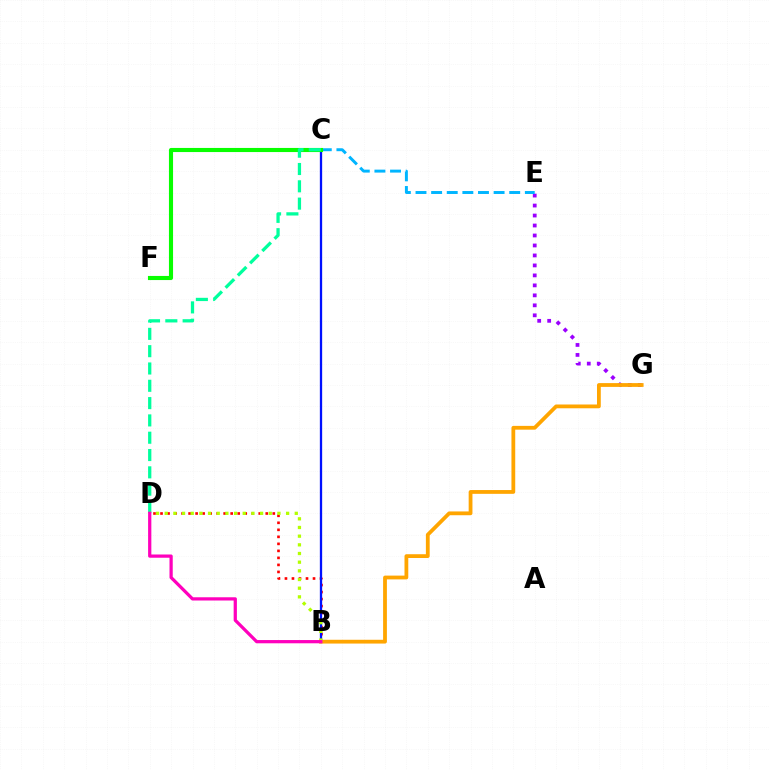{('E', 'G'): [{'color': '#9b00ff', 'line_style': 'dotted', 'thickness': 2.71}], ('B', 'D'): [{'color': '#ff0000', 'line_style': 'dotted', 'thickness': 1.91}, {'color': '#b3ff00', 'line_style': 'dotted', 'thickness': 2.36}, {'color': '#ff00bd', 'line_style': 'solid', 'thickness': 2.33}], ('C', 'E'): [{'color': '#00b5ff', 'line_style': 'dashed', 'thickness': 2.12}], ('B', 'C'): [{'color': '#0010ff', 'line_style': 'solid', 'thickness': 1.65}], ('B', 'G'): [{'color': '#ffa500', 'line_style': 'solid', 'thickness': 2.73}], ('C', 'F'): [{'color': '#08ff00', 'line_style': 'solid', 'thickness': 2.96}], ('C', 'D'): [{'color': '#00ff9d', 'line_style': 'dashed', 'thickness': 2.35}]}